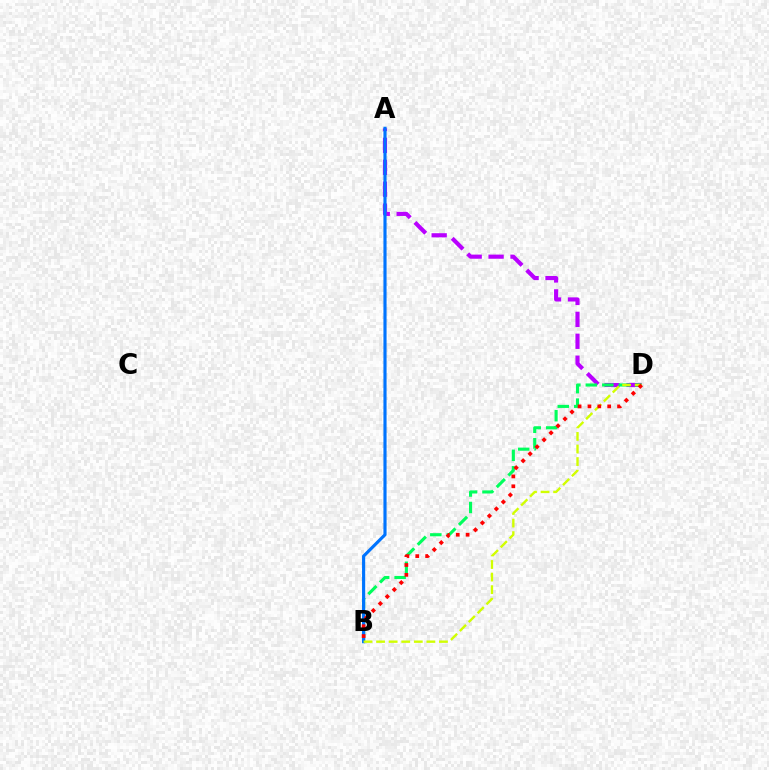{('A', 'D'): [{'color': '#b900ff', 'line_style': 'dashed', 'thickness': 2.98}], ('B', 'D'): [{'color': '#00ff5c', 'line_style': 'dashed', 'thickness': 2.24}, {'color': '#d1ff00', 'line_style': 'dashed', 'thickness': 1.71}, {'color': '#ff0000', 'line_style': 'dotted', 'thickness': 2.68}], ('A', 'B'): [{'color': '#0074ff', 'line_style': 'solid', 'thickness': 2.26}]}